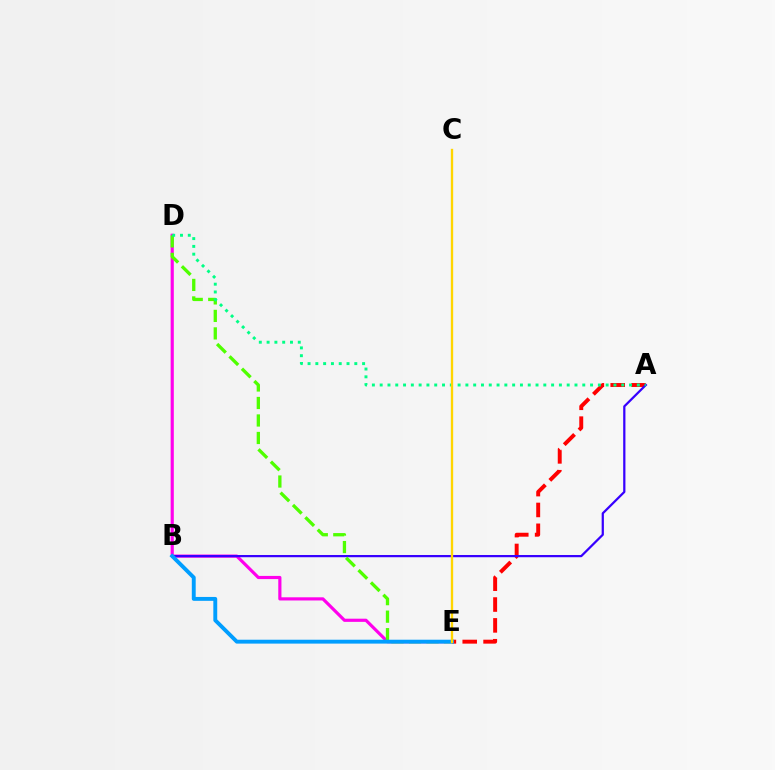{('D', 'E'): [{'color': '#ff00ed', 'line_style': 'solid', 'thickness': 2.28}, {'color': '#4fff00', 'line_style': 'dashed', 'thickness': 2.38}], ('A', 'E'): [{'color': '#ff0000', 'line_style': 'dashed', 'thickness': 2.83}], ('A', 'B'): [{'color': '#3700ff', 'line_style': 'solid', 'thickness': 1.61}], ('B', 'E'): [{'color': '#009eff', 'line_style': 'solid', 'thickness': 2.8}], ('A', 'D'): [{'color': '#00ff86', 'line_style': 'dotted', 'thickness': 2.12}], ('C', 'E'): [{'color': '#ffd500', 'line_style': 'solid', 'thickness': 1.68}]}